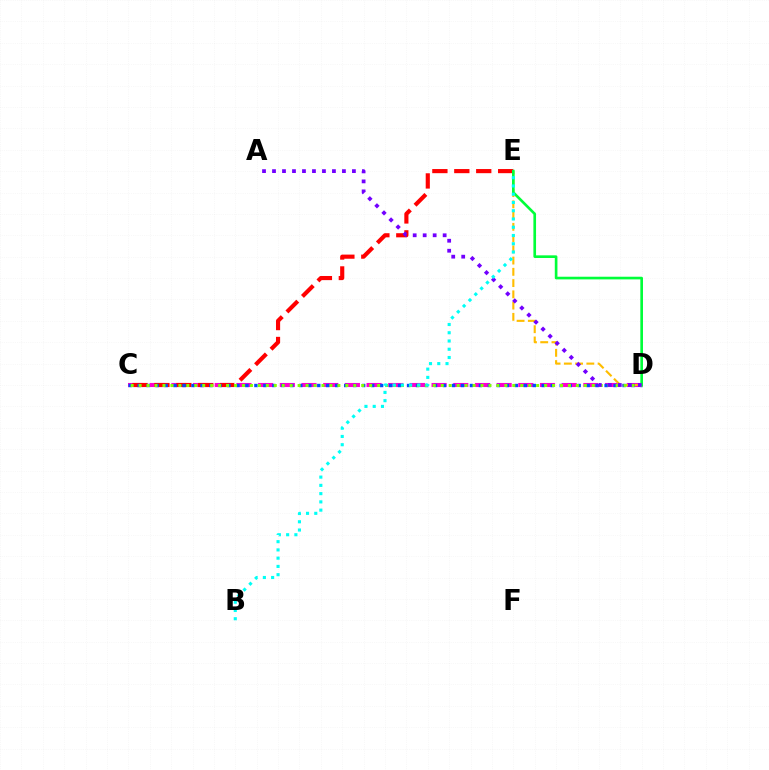{('C', 'D'): [{'color': '#ff00cf', 'line_style': 'dashed', 'thickness': 2.95}, {'color': '#004bff', 'line_style': 'dotted', 'thickness': 2.44}, {'color': '#84ff00', 'line_style': 'dotted', 'thickness': 2.16}], ('D', 'E'): [{'color': '#ffbd00', 'line_style': 'dashed', 'thickness': 1.53}, {'color': '#00ff39', 'line_style': 'solid', 'thickness': 1.91}], ('C', 'E'): [{'color': '#ff0000', 'line_style': 'dashed', 'thickness': 2.98}], ('A', 'D'): [{'color': '#7200ff', 'line_style': 'dotted', 'thickness': 2.71}], ('B', 'E'): [{'color': '#00fff6', 'line_style': 'dotted', 'thickness': 2.24}]}